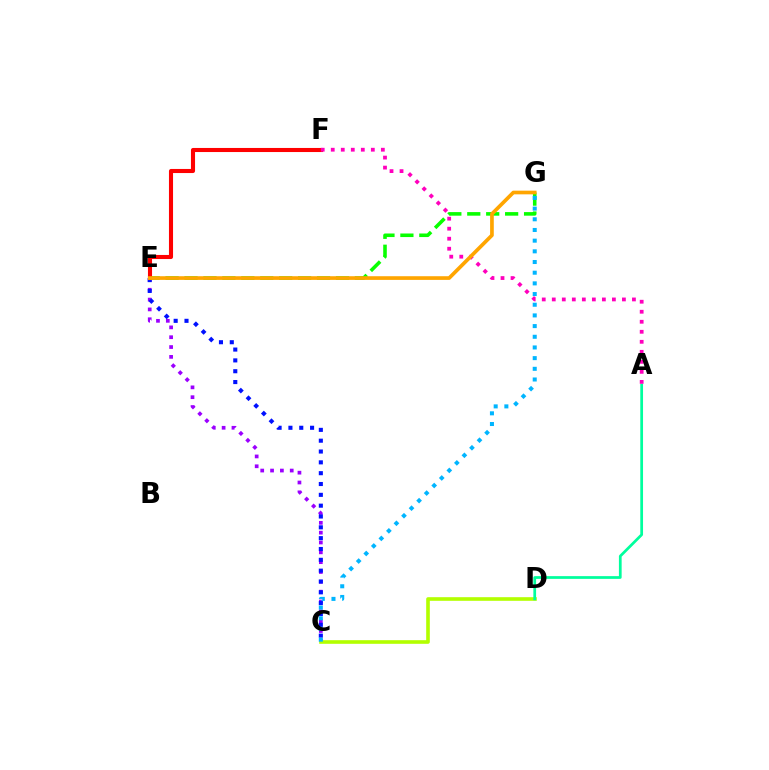{('C', 'E'): [{'color': '#9b00ff', 'line_style': 'dotted', 'thickness': 2.67}, {'color': '#0010ff', 'line_style': 'dotted', 'thickness': 2.94}], ('C', 'D'): [{'color': '#b3ff00', 'line_style': 'solid', 'thickness': 2.61}], ('A', 'D'): [{'color': '#00ff9d', 'line_style': 'solid', 'thickness': 1.97}], ('E', 'G'): [{'color': '#08ff00', 'line_style': 'dashed', 'thickness': 2.57}, {'color': '#ffa500', 'line_style': 'solid', 'thickness': 2.65}], ('E', 'F'): [{'color': '#ff0000', 'line_style': 'solid', 'thickness': 2.94}], ('C', 'G'): [{'color': '#00b5ff', 'line_style': 'dotted', 'thickness': 2.9}], ('A', 'F'): [{'color': '#ff00bd', 'line_style': 'dotted', 'thickness': 2.72}]}